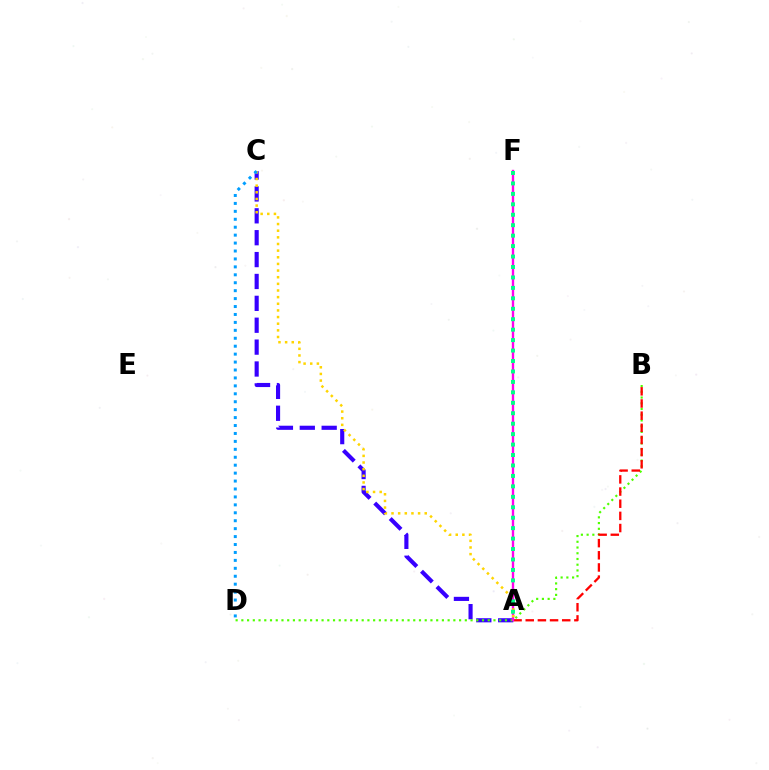{('A', 'C'): [{'color': '#3700ff', 'line_style': 'dashed', 'thickness': 2.97}, {'color': '#ffd500', 'line_style': 'dotted', 'thickness': 1.81}], ('B', 'D'): [{'color': '#4fff00', 'line_style': 'dotted', 'thickness': 1.56}], ('A', 'B'): [{'color': '#ff0000', 'line_style': 'dashed', 'thickness': 1.65}], ('A', 'F'): [{'color': '#ff00ed', 'line_style': 'solid', 'thickness': 1.7}, {'color': '#00ff86', 'line_style': 'dotted', 'thickness': 2.84}], ('C', 'D'): [{'color': '#009eff', 'line_style': 'dotted', 'thickness': 2.16}]}